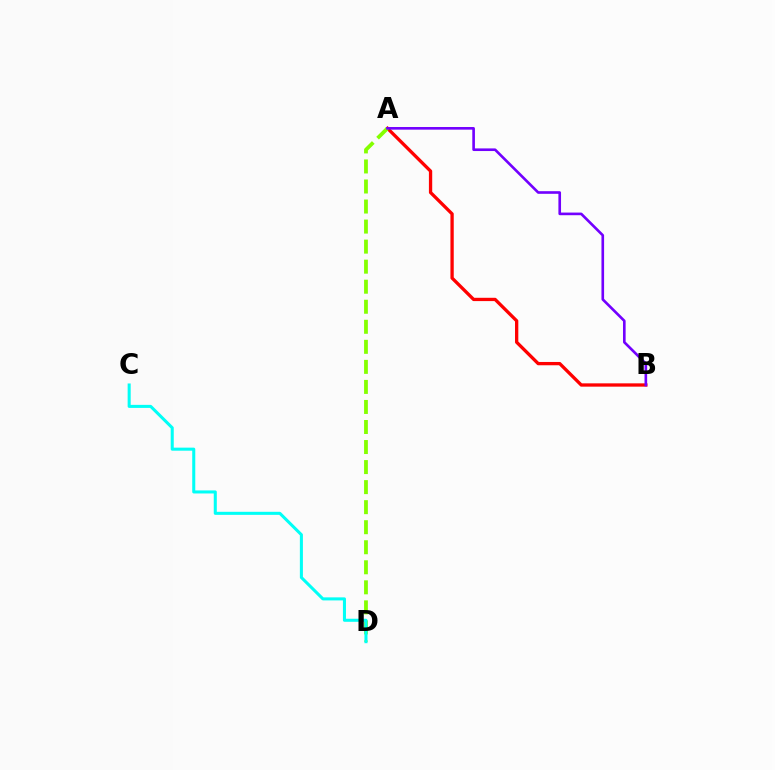{('A', 'B'): [{'color': '#ff0000', 'line_style': 'solid', 'thickness': 2.38}, {'color': '#7200ff', 'line_style': 'solid', 'thickness': 1.9}], ('A', 'D'): [{'color': '#84ff00', 'line_style': 'dashed', 'thickness': 2.72}], ('C', 'D'): [{'color': '#00fff6', 'line_style': 'solid', 'thickness': 2.19}]}